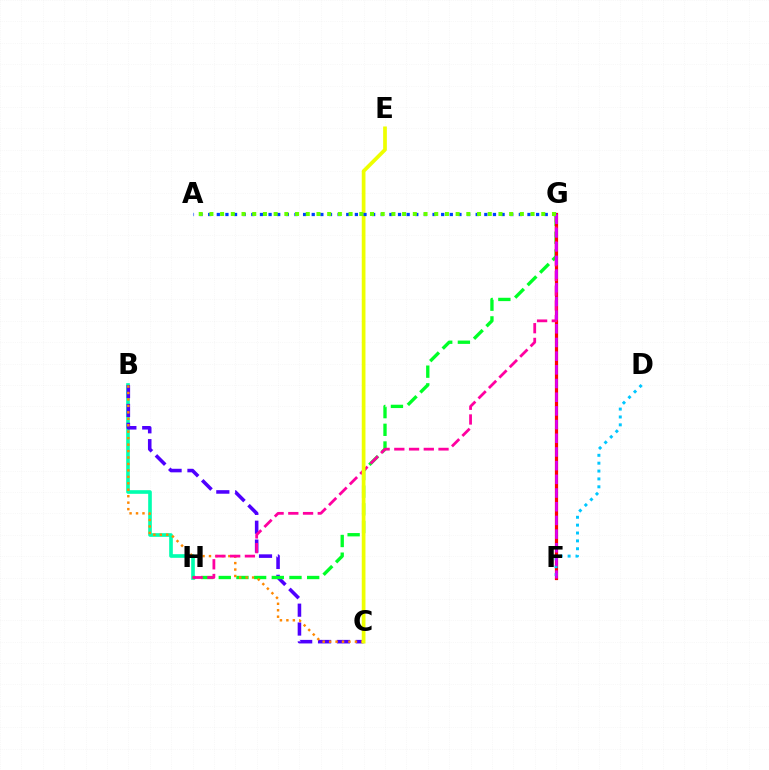{('B', 'H'): [{'color': '#00ffaf', 'line_style': 'solid', 'thickness': 2.62}], ('B', 'C'): [{'color': '#4f00ff', 'line_style': 'dashed', 'thickness': 2.56}, {'color': '#ff8800', 'line_style': 'dotted', 'thickness': 1.75}], ('G', 'H'): [{'color': '#00ff27', 'line_style': 'dashed', 'thickness': 2.4}, {'color': '#ff00a0', 'line_style': 'dashed', 'thickness': 2.0}], ('F', 'G'): [{'color': '#ff0000', 'line_style': 'solid', 'thickness': 2.31}, {'color': '#d600ff', 'line_style': 'dashed', 'thickness': 1.86}], ('C', 'E'): [{'color': '#eeff00', 'line_style': 'solid', 'thickness': 2.67}], ('D', 'F'): [{'color': '#00c7ff', 'line_style': 'dotted', 'thickness': 2.14}], ('A', 'G'): [{'color': '#003fff', 'line_style': 'dotted', 'thickness': 2.34}, {'color': '#66ff00', 'line_style': 'dotted', 'thickness': 2.91}]}